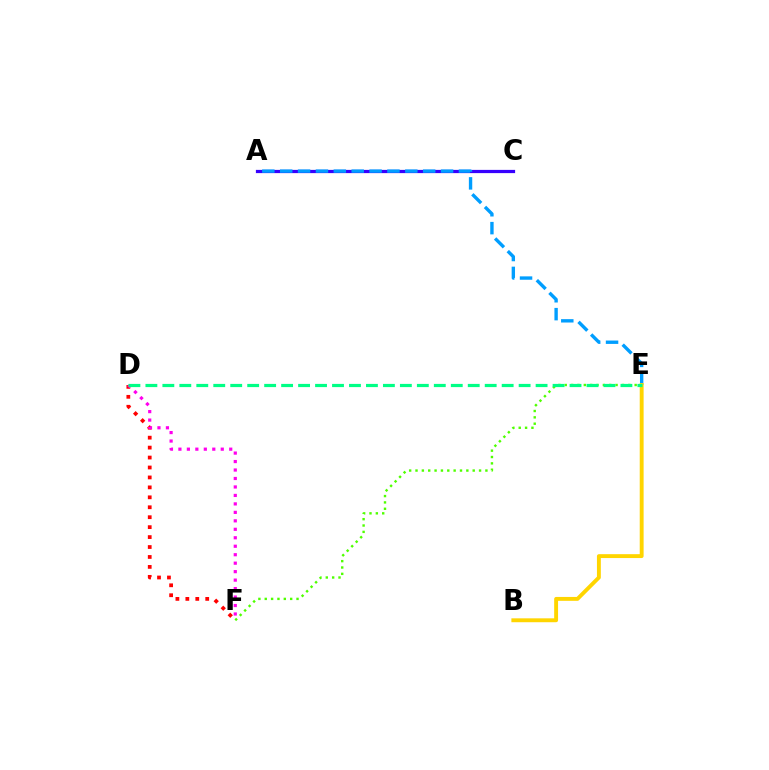{('D', 'F'): [{'color': '#ff0000', 'line_style': 'dotted', 'thickness': 2.7}, {'color': '#ff00ed', 'line_style': 'dotted', 'thickness': 2.3}], ('A', 'C'): [{'color': '#3700ff', 'line_style': 'solid', 'thickness': 2.32}], ('E', 'F'): [{'color': '#4fff00', 'line_style': 'dotted', 'thickness': 1.73}], ('A', 'E'): [{'color': '#009eff', 'line_style': 'dashed', 'thickness': 2.43}], ('B', 'E'): [{'color': '#ffd500', 'line_style': 'solid', 'thickness': 2.8}], ('D', 'E'): [{'color': '#00ff86', 'line_style': 'dashed', 'thickness': 2.3}]}